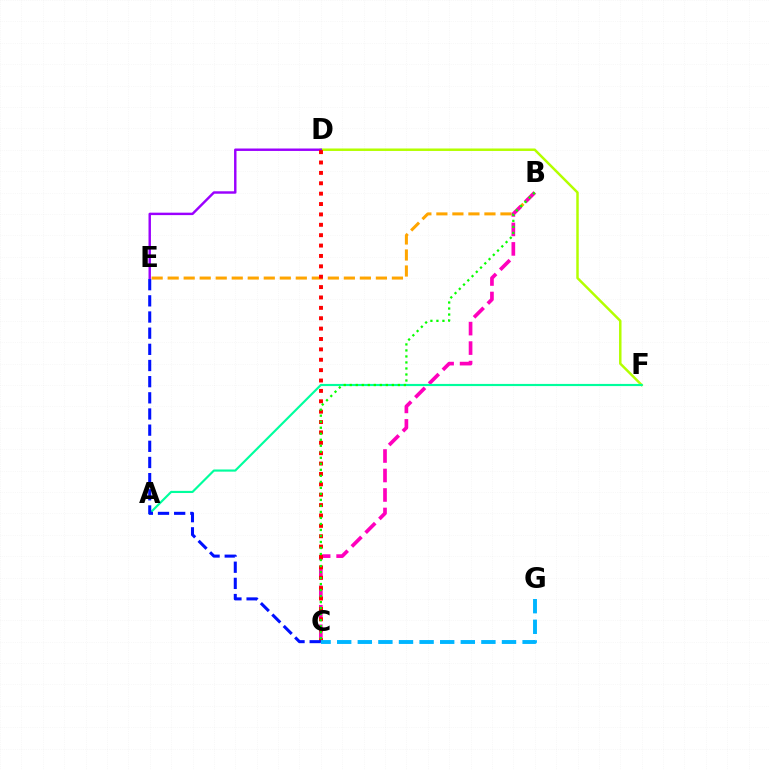{('D', 'F'): [{'color': '#b3ff00', 'line_style': 'solid', 'thickness': 1.78}], ('B', 'E'): [{'color': '#ffa500', 'line_style': 'dashed', 'thickness': 2.18}], ('B', 'C'): [{'color': '#ff00bd', 'line_style': 'dashed', 'thickness': 2.65}, {'color': '#08ff00', 'line_style': 'dotted', 'thickness': 1.63}], ('D', 'E'): [{'color': '#9b00ff', 'line_style': 'solid', 'thickness': 1.75}], ('C', 'D'): [{'color': '#ff0000', 'line_style': 'dotted', 'thickness': 2.82}], ('A', 'F'): [{'color': '#00ff9d', 'line_style': 'solid', 'thickness': 1.55}], ('C', 'G'): [{'color': '#00b5ff', 'line_style': 'dashed', 'thickness': 2.8}], ('C', 'E'): [{'color': '#0010ff', 'line_style': 'dashed', 'thickness': 2.2}]}